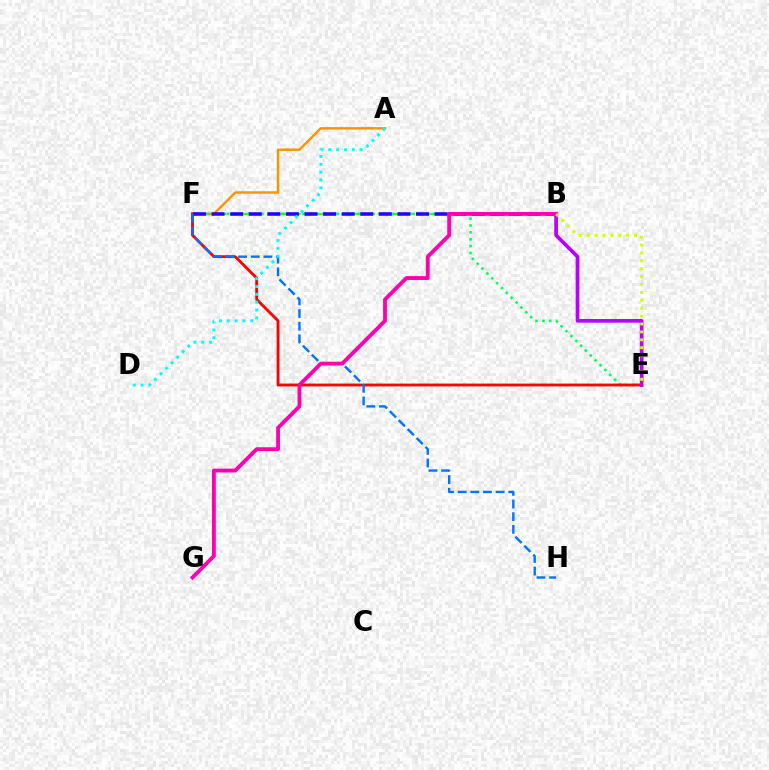{('B', 'F'): [{'color': '#3dff00', 'line_style': 'dashed', 'thickness': 1.68}, {'color': '#2500ff', 'line_style': 'dashed', 'thickness': 2.52}], ('A', 'F'): [{'color': '#ff9400', 'line_style': 'solid', 'thickness': 1.78}], ('E', 'F'): [{'color': '#00ff5c', 'line_style': 'dotted', 'thickness': 1.87}, {'color': '#ff0000', 'line_style': 'solid', 'thickness': 2.05}], ('F', 'H'): [{'color': '#0074ff', 'line_style': 'dashed', 'thickness': 1.72}], ('A', 'D'): [{'color': '#00fff6', 'line_style': 'dotted', 'thickness': 2.13}], ('B', 'E'): [{'color': '#b900ff', 'line_style': 'solid', 'thickness': 2.67}, {'color': '#d1ff00', 'line_style': 'dotted', 'thickness': 2.15}], ('B', 'G'): [{'color': '#ff00ac', 'line_style': 'solid', 'thickness': 2.75}]}